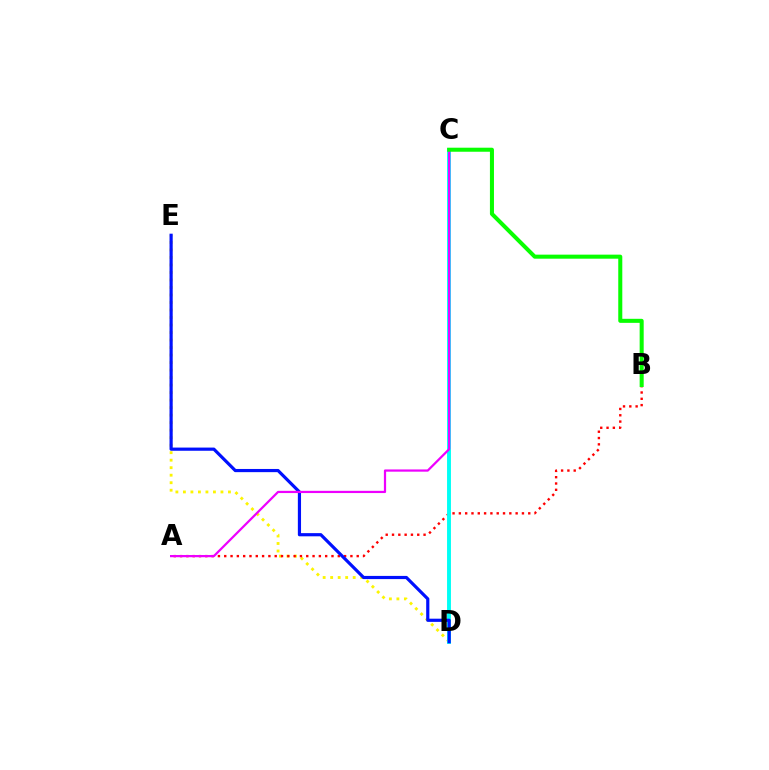{('D', 'E'): [{'color': '#fcf500', 'line_style': 'dotted', 'thickness': 2.04}, {'color': '#0010ff', 'line_style': 'solid', 'thickness': 2.29}], ('A', 'B'): [{'color': '#ff0000', 'line_style': 'dotted', 'thickness': 1.71}], ('C', 'D'): [{'color': '#00fff6', 'line_style': 'solid', 'thickness': 2.81}], ('A', 'C'): [{'color': '#ee00ff', 'line_style': 'solid', 'thickness': 1.61}], ('B', 'C'): [{'color': '#08ff00', 'line_style': 'solid', 'thickness': 2.91}]}